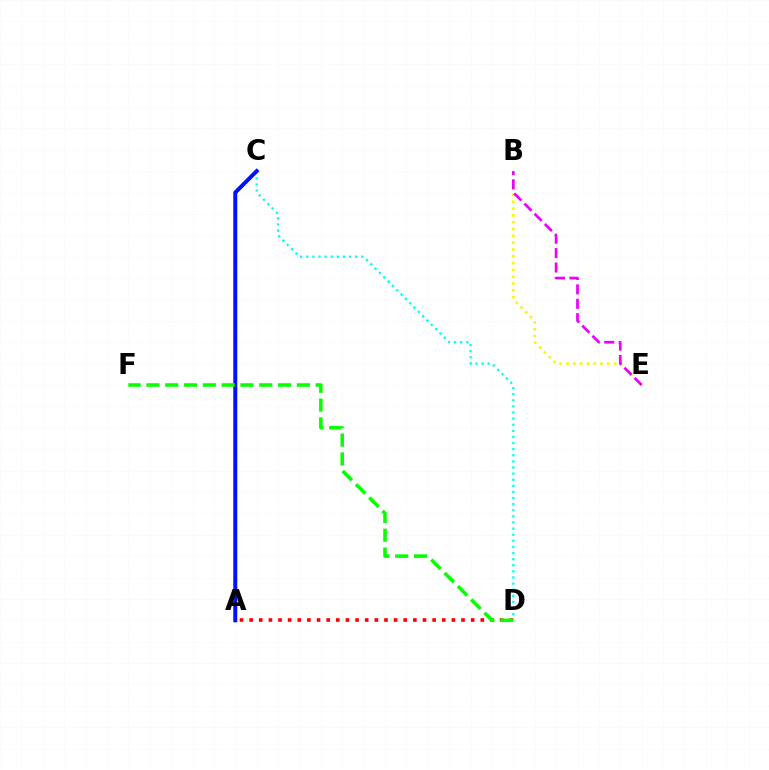{('A', 'D'): [{'color': '#ff0000', 'line_style': 'dotted', 'thickness': 2.62}], ('B', 'E'): [{'color': '#fcf500', 'line_style': 'dotted', 'thickness': 1.85}, {'color': '#ee00ff', 'line_style': 'dashed', 'thickness': 1.96}], ('C', 'D'): [{'color': '#00fff6', 'line_style': 'dotted', 'thickness': 1.66}], ('A', 'C'): [{'color': '#0010ff', 'line_style': 'solid', 'thickness': 2.87}], ('D', 'F'): [{'color': '#08ff00', 'line_style': 'dashed', 'thickness': 2.55}]}